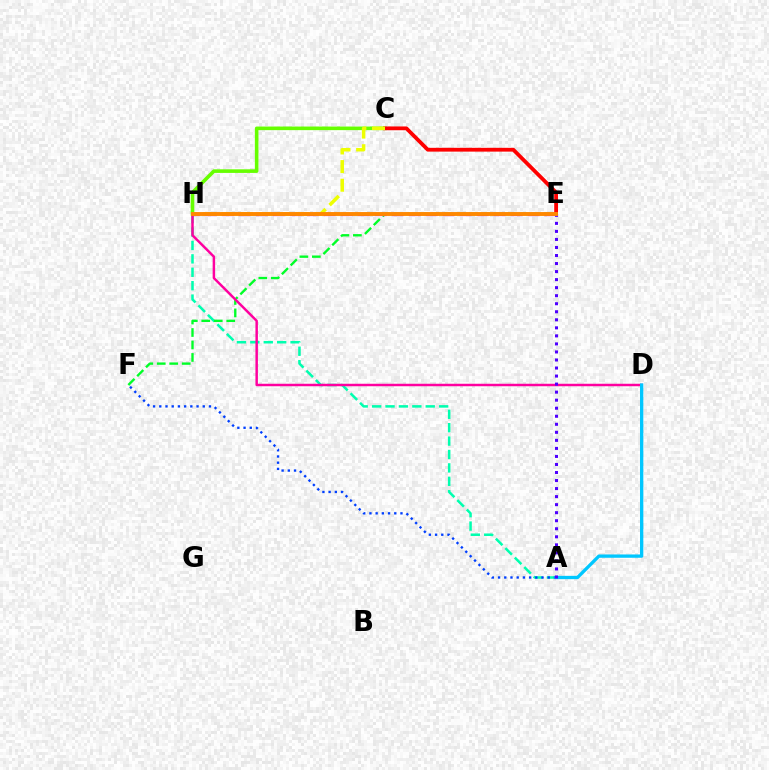{('A', 'H'): [{'color': '#00ffaf', 'line_style': 'dashed', 'thickness': 1.82}], ('A', 'F'): [{'color': '#003fff', 'line_style': 'dotted', 'thickness': 1.69}], ('C', 'H'): [{'color': '#66ff00', 'line_style': 'solid', 'thickness': 2.6}, {'color': '#eeff00', 'line_style': 'dashed', 'thickness': 2.53}], ('E', 'F'): [{'color': '#00ff27', 'line_style': 'dashed', 'thickness': 1.69}], ('C', 'E'): [{'color': '#ff0000', 'line_style': 'solid', 'thickness': 2.73}], ('E', 'H'): [{'color': '#d600ff', 'line_style': 'dashed', 'thickness': 2.31}, {'color': '#ff8800', 'line_style': 'solid', 'thickness': 2.8}], ('D', 'H'): [{'color': '#ff00a0', 'line_style': 'solid', 'thickness': 1.78}], ('A', 'D'): [{'color': '#00c7ff', 'line_style': 'solid', 'thickness': 2.38}], ('A', 'E'): [{'color': '#4f00ff', 'line_style': 'dotted', 'thickness': 2.18}]}